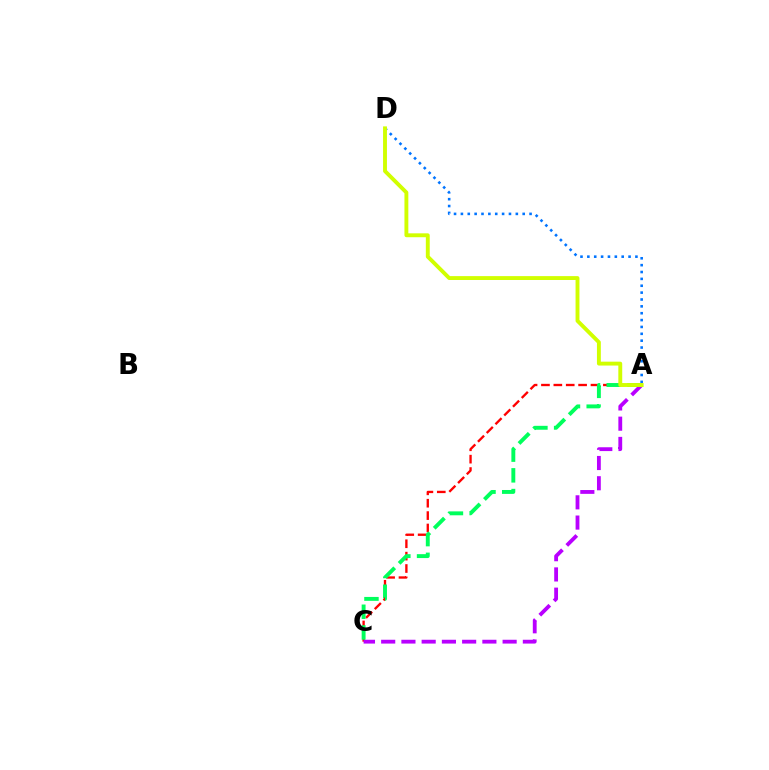{('A', 'C'): [{'color': '#ff0000', 'line_style': 'dashed', 'thickness': 1.68}, {'color': '#b900ff', 'line_style': 'dashed', 'thickness': 2.75}, {'color': '#00ff5c', 'line_style': 'dashed', 'thickness': 2.81}], ('A', 'D'): [{'color': '#0074ff', 'line_style': 'dotted', 'thickness': 1.87}, {'color': '#d1ff00', 'line_style': 'solid', 'thickness': 2.8}]}